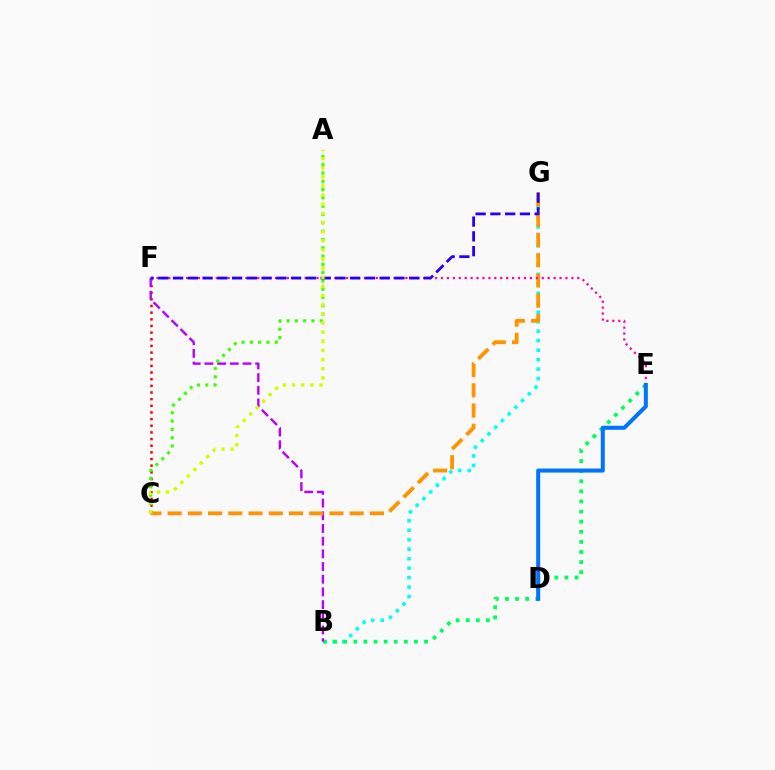{('C', 'F'): [{'color': '#ff0000', 'line_style': 'dotted', 'thickness': 1.81}], ('B', 'G'): [{'color': '#00fff6', 'line_style': 'dotted', 'thickness': 2.58}], ('B', 'E'): [{'color': '#00ff5c', 'line_style': 'dotted', 'thickness': 2.74}], ('B', 'F'): [{'color': '#b900ff', 'line_style': 'dashed', 'thickness': 1.72}], ('C', 'G'): [{'color': '#ff9400', 'line_style': 'dashed', 'thickness': 2.75}], ('E', 'F'): [{'color': '#ff00ac', 'line_style': 'dotted', 'thickness': 1.61}], ('A', 'C'): [{'color': '#3dff00', 'line_style': 'dotted', 'thickness': 2.26}, {'color': '#d1ff00', 'line_style': 'dotted', 'thickness': 2.48}], ('D', 'E'): [{'color': '#0074ff', 'line_style': 'solid', 'thickness': 2.9}], ('F', 'G'): [{'color': '#2500ff', 'line_style': 'dashed', 'thickness': 2.0}]}